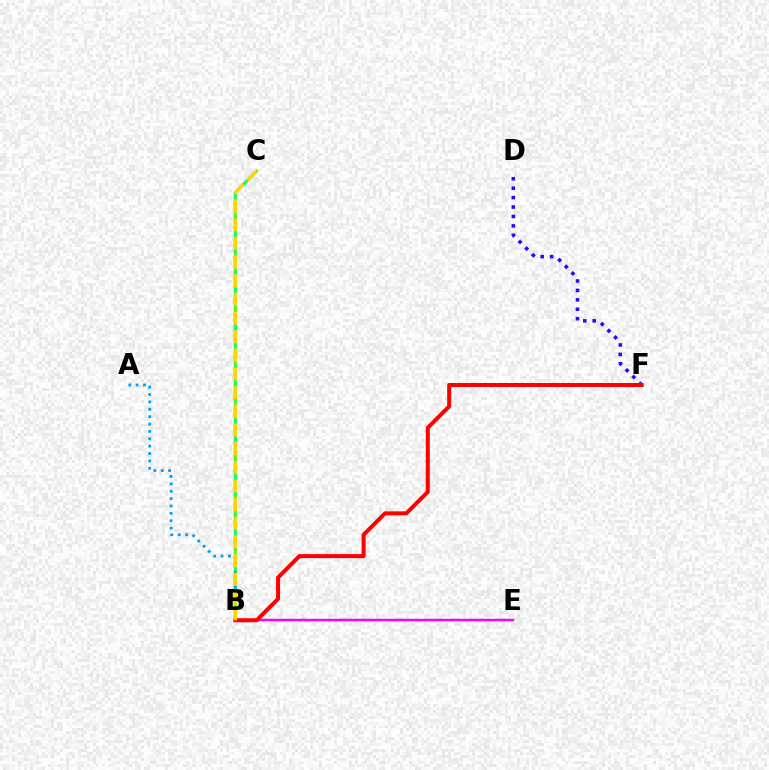{('D', 'F'): [{'color': '#3700ff', 'line_style': 'dotted', 'thickness': 2.56}], ('B', 'E'): [{'color': '#ff00ed', 'line_style': 'solid', 'thickness': 1.77}], ('B', 'C'): [{'color': '#4fff00', 'line_style': 'solid', 'thickness': 2.18}, {'color': '#00ff86', 'line_style': 'dashed', 'thickness': 1.84}, {'color': '#ffd500', 'line_style': 'dashed', 'thickness': 2.53}], ('B', 'F'): [{'color': '#ff0000', 'line_style': 'solid', 'thickness': 2.88}], ('A', 'B'): [{'color': '#009eff', 'line_style': 'dotted', 'thickness': 2.0}]}